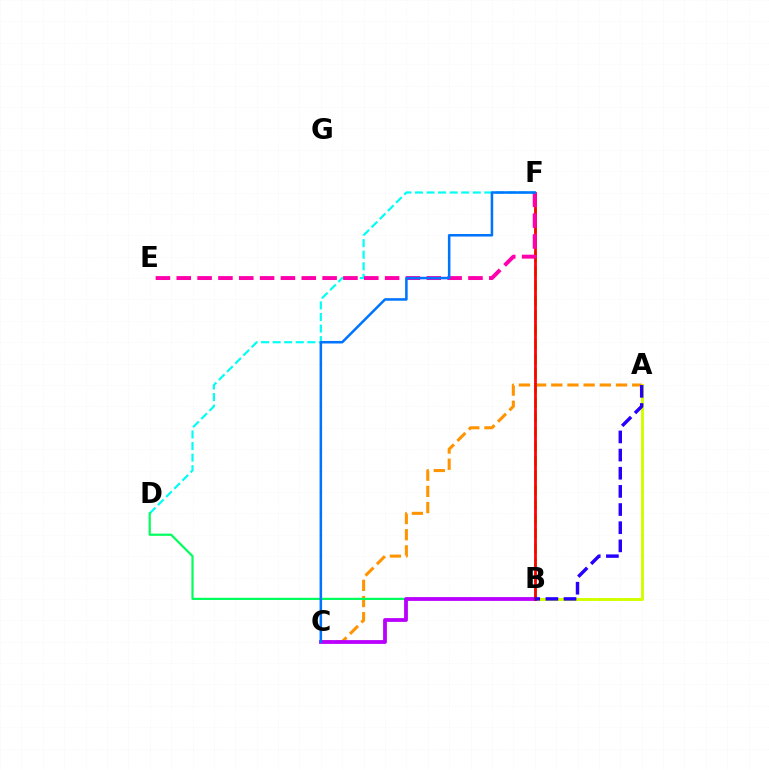{('D', 'F'): [{'color': '#00fff6', 'line_style': 'dashed', 'thickness': 1.57}], ('A', 'B'): [{'color': '#d1ff00', 'line_style': 'solid', 'thickness': 2.13}, {'color': '#2500ff', 'line_style': 'dashed', 'thickness': 2.47}], ('A', 'C'): [{'color': '#ff9400', 'line_style': 'dashed', 'thickness': 2.2}], ('B', 'D'): [{'color': '#00ff5c', 'line_style': 'solid', 'thickness': 1.59}], ('B', 'F'): [{'color': '#3dff00', 'line_style': 'dashed', 'thickness': 1.98}, {'color': '#ff0000', 'line_style': 'solid', 'thickness': 1.98}], ('B', 'C'): [{'color': '#b900ff', 'line_style': 'solid', 'thickness': 2.73}], ('E', 'F'): [{'color': '#ff00ac', 'line_style': 'dashed', 'thickness': 2.83}], ('C', 'F'): [{'color': '#0074ff', 'line_style': 'solid', 'thickness': 1.82}]}